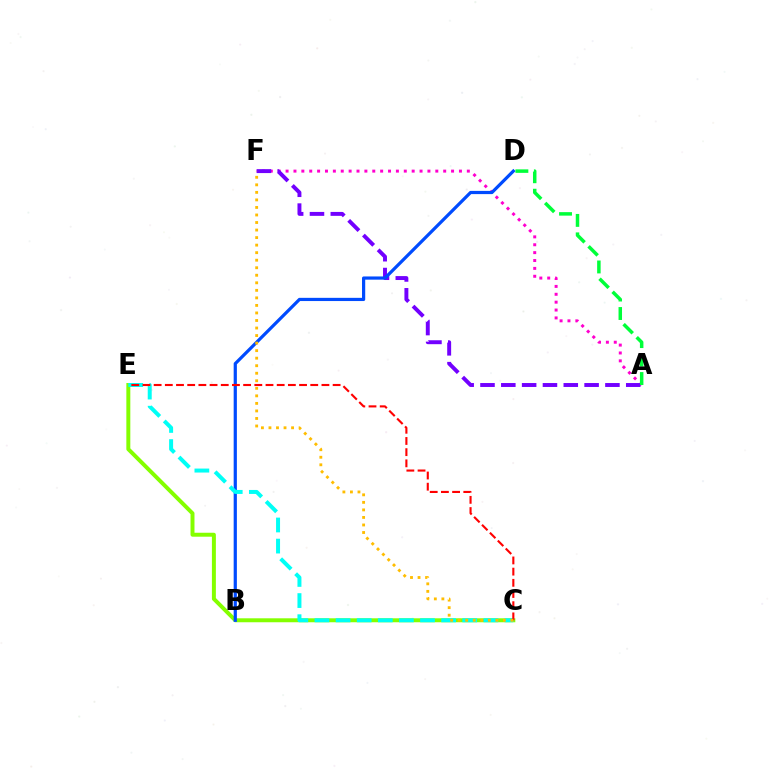{('A', 'F'): [{'color': '#ff00cf', 'line_style': 'dotted', 'thickness': 2.14}, {'color': '#7200ff', 'line_style': 'dashed', 'thickness': 2.83}], ('C', 'E'): [{'color': '#84ff00', 'line_style': 'solid', 'thickness': 2.85}, {'color': '#00fff6', 'line_style': 'dashed', 'thickness': 2.87}, {'color': '#ff0000', 'line_style': 'dashed', 'thickness': 1.52}], ('B', 'D'): [{'color': '#004bff', 'line_style': 'solid', 'thickness': 2.31}], ('A', 'D'): [{'color': '#00ff39', 'line_style': 'dashed', 'thickness': 2.51}], ('C', 'F'): [{'color': '#ffbd00', 'line_style': 'dotted', 'thickness': 2.05}]}